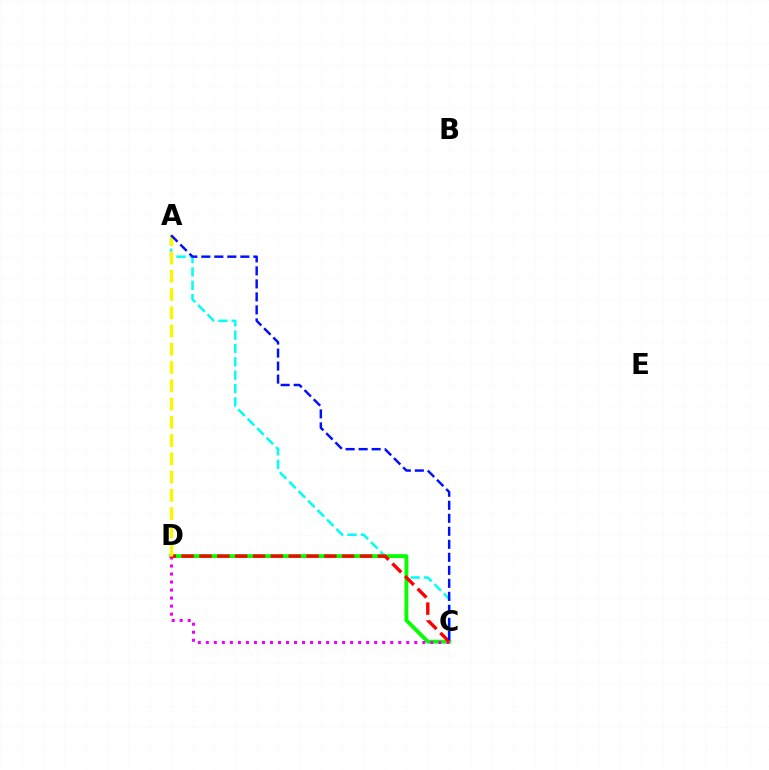{('A', 'C'): [{'color': '#00fff6', 'line_style': 'dashed', 'thickness': 1.81}, {'color': '#0010ff', 'line_style': 'dashed', 'thickness': 1.77}], ('C', 'D'): [{'color': '#08ff00', 'line_style': 'solid', 'thickness': 2.78}, {'color': '#ee00ff', 'line_style': 'dotted', 'thickness': 2.18}, {'color': '#ff0000', 'line_style': 'dashed', 'thickness': 2.42}], ('A', 'D'): [{'color': '#fcf500', 'line_style': 'dashed', 'thickness': 2.48}]}